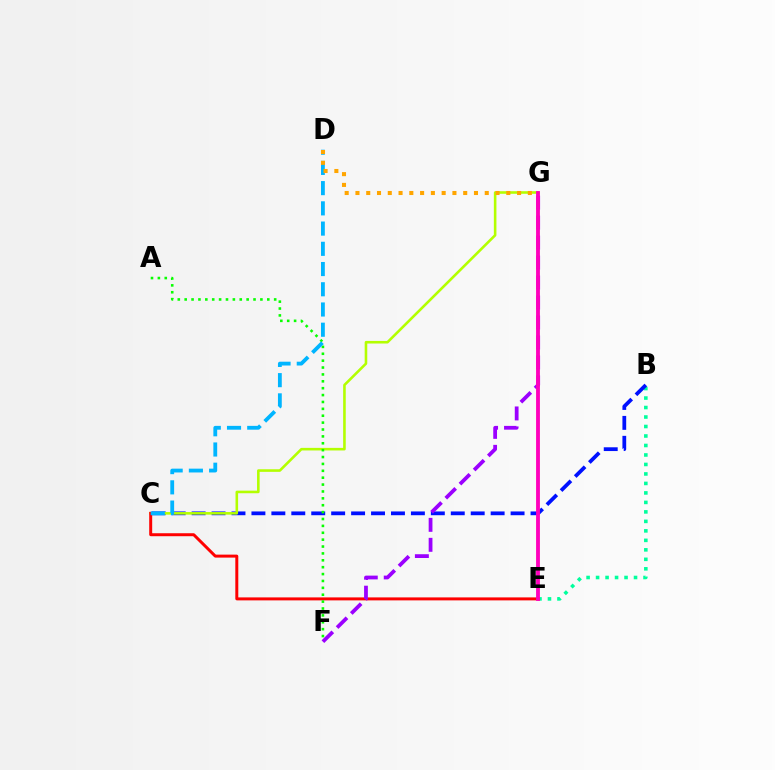{('B', 'E'): [{'color': '#00ff9d', 'line_style': 'dotted', 'thickness': 2.58}], ('B', 'C'): [{'color': '#0010ff', 'line_style': 'dashed', 'thickness': 2.71}], ('C', 'G'): [{'color': '#b3ff00', 'line_style': 'solid', 'thickness': 1.86}], ('C', 'E'): [{'color': '#ff0000', 'line_style': 'solid', 'thickness': 2.14}], ('A', 'F'): [{'color': '#08ff00', 'line_style': 'dotted', 'thickness': 1.87}], ('F', 'G'): [{'color': '#9b00ff', 'line_style': 'dashed', 'thickness': 2.71}], ('C', 'D'): [{'color': '#00b5ff', 'line_style': 'dashed', 'thickness': 2.75}], ('D', 'G'): [{'color': '#ffa500', 'line_style': 'dotted', 'thickness': 2.93}], ('E', 'G'): [{'color': '#ff00bd', 'line_style': 'solid', 'thickness': 2.76}]}